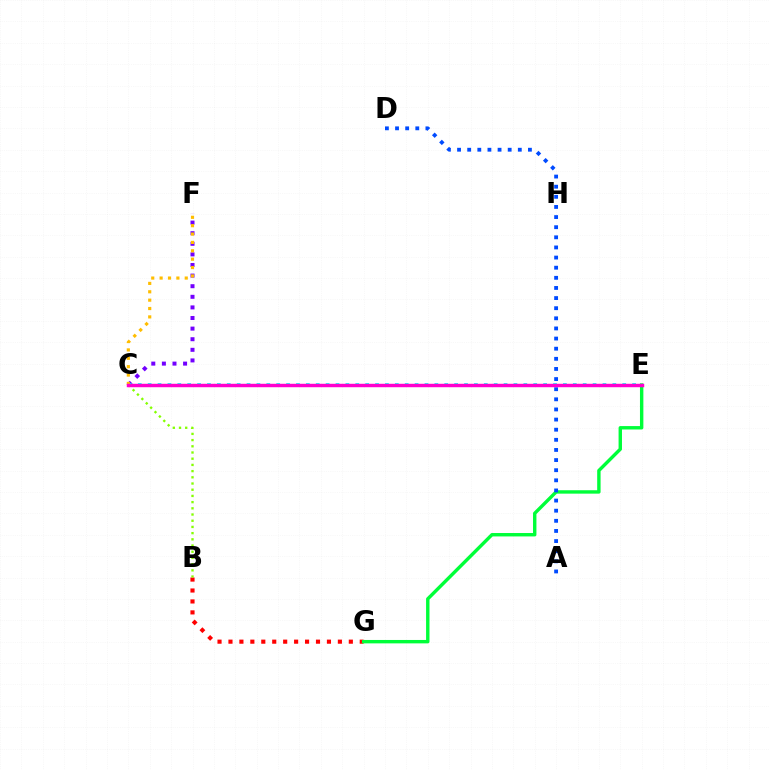{('C', 'F'): [{'color': '#7200ff', 'line_style': 'dotted', 'thickness': 2.88}, {'color': '#ffbd00', 'line_style': 'dotted', 'thickness': 2.28}], ('C', 'E'): [{'color': '#00fff6', 'line_style': 'dotted', 'thickness': 2.69}, {'color': '#ff00cf', 'line_style': 'solid', 'thickness': 2.48}], ('B', 'G'): [{'color': '#ff0000', 'line_style': 'dotted', 'thickness': 2.97}], ('E', 'G'): [{'color': '#00ff39', 'line_style': 'solid', 'thickness': 2.45}], ('A', 'D'): [{'color': '#004bff', 'line_style': 'dotted', 'thickness': 2.75}], ('B', 'C'): [{'color': '#84ff00', 'line_style': 'dotted', 'thickness': 1.69}]}